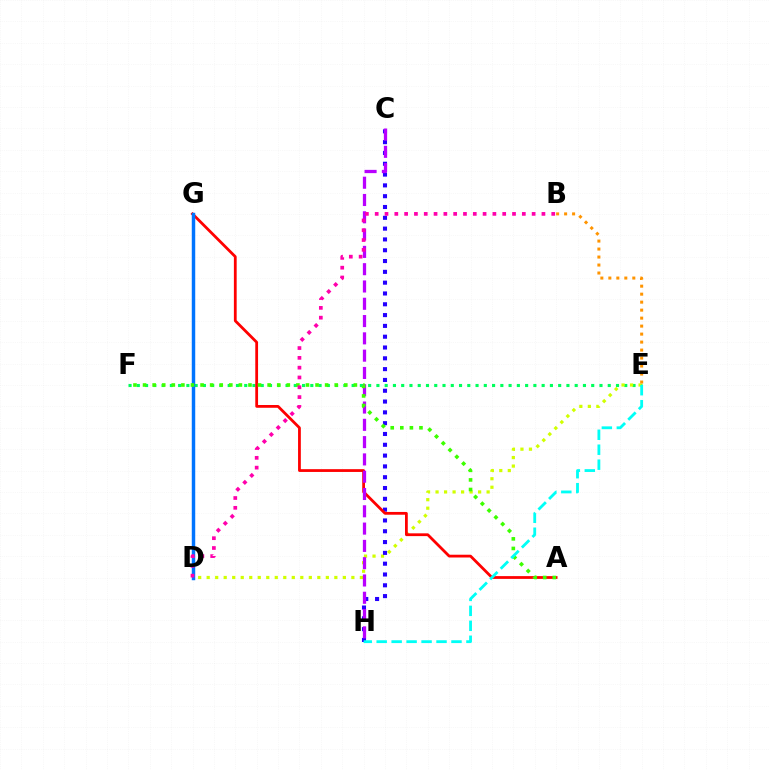{('E', 'F'): [{'color': '#00ff5c', 'line_style': 'dotted', 'thickness': 2.24}], ('D', 'E'): [{'color': '#d1ff00', 'line_style': 'dotted', 'thickness': 2.31}], ('C', 'H'): [{'color': '#2500ff', 'line_style': 'dotted', 'thickness': 2.94}, {'color': '#b900ff', 'line_style': 'dashed', 'thickness': 2.35}], ('B', 'E'): [{'color': '#ff9400', 'line_style': 'dotted', 'thickness': 2.17}], ('A', 'G'): [{'color': '#ff0000', 'line_style': 'solid', 'thickness': 2.0}], ('D', 'G'): [{'color': '#0074ff', 'line_style': 'solid', 'thickness': 2.49}], ('A', 'F'): [{'color': '#3dff00', 'line_style': 'dotted', 'thickness': 2.6}], ('B', 'D'): [{'color': '#ff00ac', 'line_style': 'dotted', 'thickness': 2.66}], ('E', 'H'): [{'color': '#00fff6', 'line_style': 'dashed', 'thickness': 2.03}]}